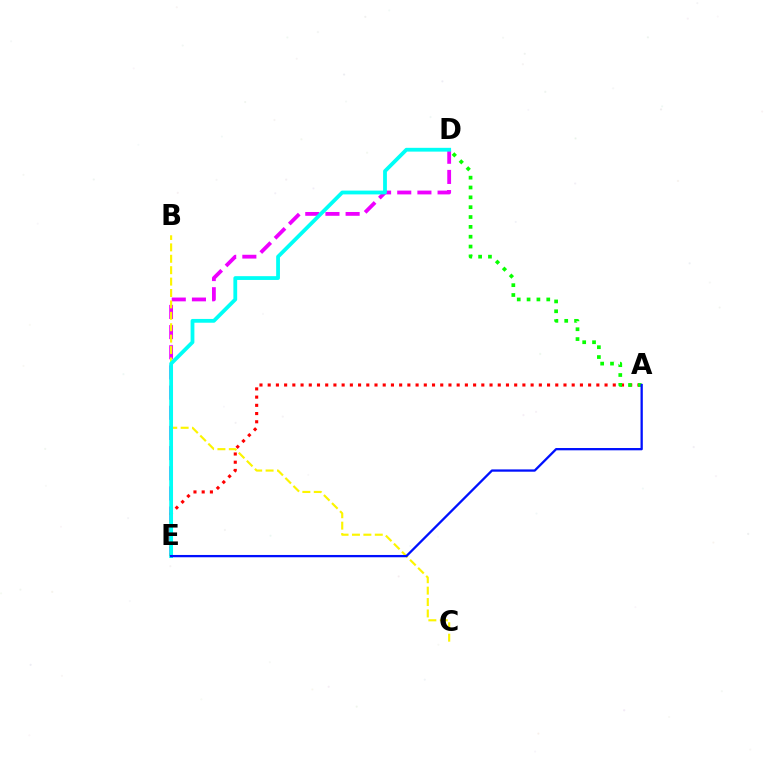{('D', 'E'): [{'color': '#ee00ff', 'line_style': 'dashed', 'thickness': 2.74}, {'color': '#00fff6', 'line_style': 'solid', 'thickness': 2.73}], ('A', 'E'): [{'color': '#ff0000', 'line_style': 'dotted', 'thickness': 2.23}, {'color': '#0010ff', 'line_style': 'solid', 'thickness': 1.65}], ('B', 'C'): [{'color': '#fcf500', 'line_style': 'dashed', 'thickness': 1.55}], ('A', 'D'): [{'color': '#08ff00', 'line_style': 'dotted', 'thickness': 2.67}]}